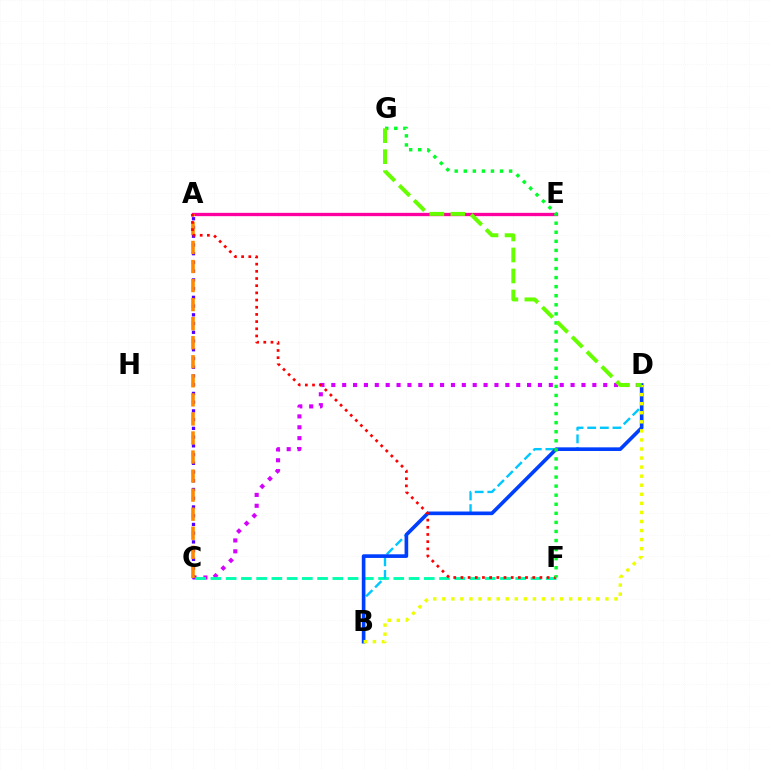{('C', 'D'): [{'color': '#d600ff', 'line_style': 'dotted', 'thickness': 2.96}], ('A', 'C'): [{'color': '#4f00ff', 'line_style': 'dotted', 'thickness': 2.37}, {'color': '#ff8800', 'line_style': 'dashed', 'thickness': 2.59}], ('A', 'E'): [{'color': '#ff00a0', 'line_style': 'solid', 'thickness': 2.39}], ('C', 'F'): [{'color': '#00ffaf', 'line_style': 'dashed', 'thickness': 2.07}], ('B', 'D'): [{'color': '#00c7ff', 'line_style': 'dashed', 'thickness': 1.72}, {'color': '#003fff', 'line_style': 'solid', 'thickness': 2.62}, {'color': '#eeff00', 'line_style': 'dotted', 'thickness': 2.46}], ('A', 'F'): [{'color': '#ff0000', 'line_style': 'dotted', 'thickness': 1.95}], ('F', 'G'): [{'color': '#00ff27', 'line_style': 'dotted', 'thickness': 2.46}], ('D', 'G'): [{'color': '#66ff00', 'line_style': 'dashed', 'thickness': 2.85}]}